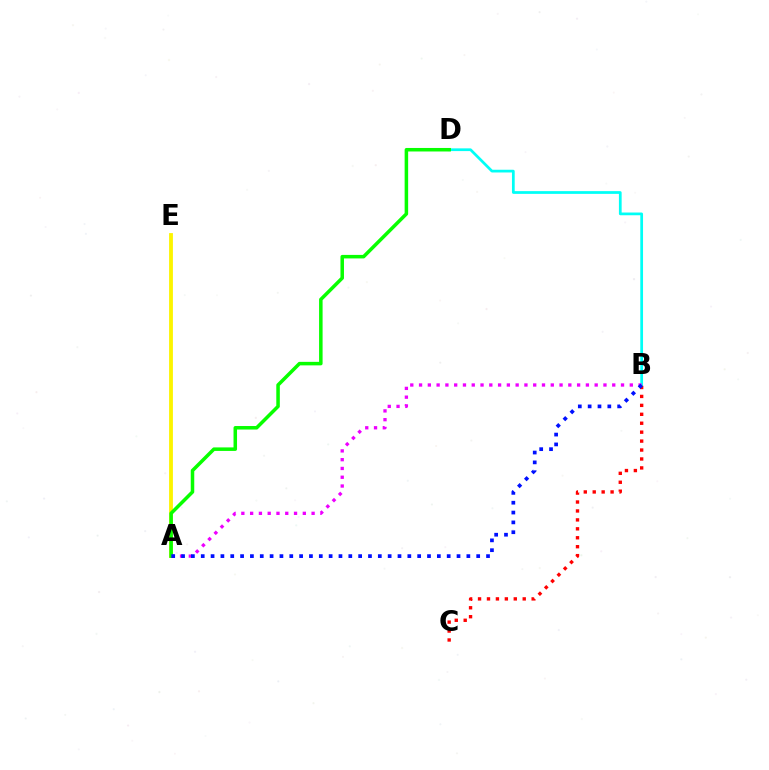{('A', 'E'): [{'color': '#fcf500', 'line_style': 'solid', 'thickness': 2.75}], ('B', 'D'): [{'color': '#00fff6', 'line_style': 'solid', 'thickness': 1.97}], ('A', 'B'): [{'color': '#ee00ff', 'line_style': 'dotted', 'thickness': 2.39}, {'color': '#0010ff', 'line_style': 'dotted', 'thickness': 2.67}], ('A', 'D'): [{'color': '#08ff00', 'line_style': 'solid', 'thickness': 2.53}], ('B', 'C'): [{'color': '#ff0000', 'line_style': 'dotted', 'thickness': 2.43}]}